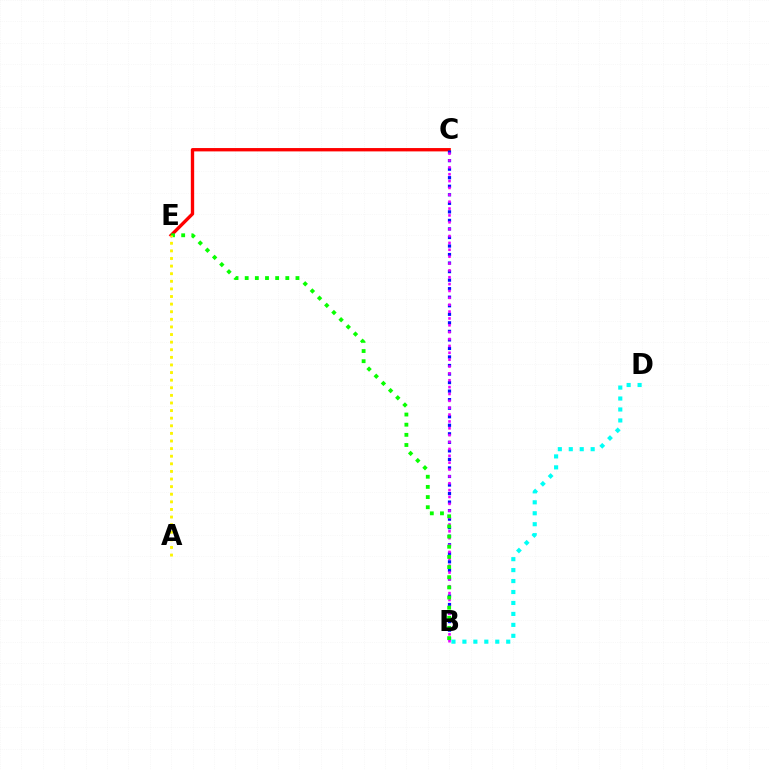{('C', 'E'): [{'color': '#ff0000', 'line_style': 'solid', 'thickness': 2.41}], ('B', 'C'): [{'color': '#0010ff', 'line_style': 'dotted', 'thickness': 2.32}, {'color': '#ee00ff', 'line_style': 'dotted', 'thickness': 1.87}], ('B', 'D'): [{'color': '#00fff6', 'line_style': 'dotted', 'thickness': 2.98}], ('B', 'E'): [{'color': '#08ff00', 'line_style': 'dotted', 'thickness': 2.76}], ('A', 'E'): [{'color': '#fcf500', 'line_style': 'dotted', 'thickness': 2.07}]}